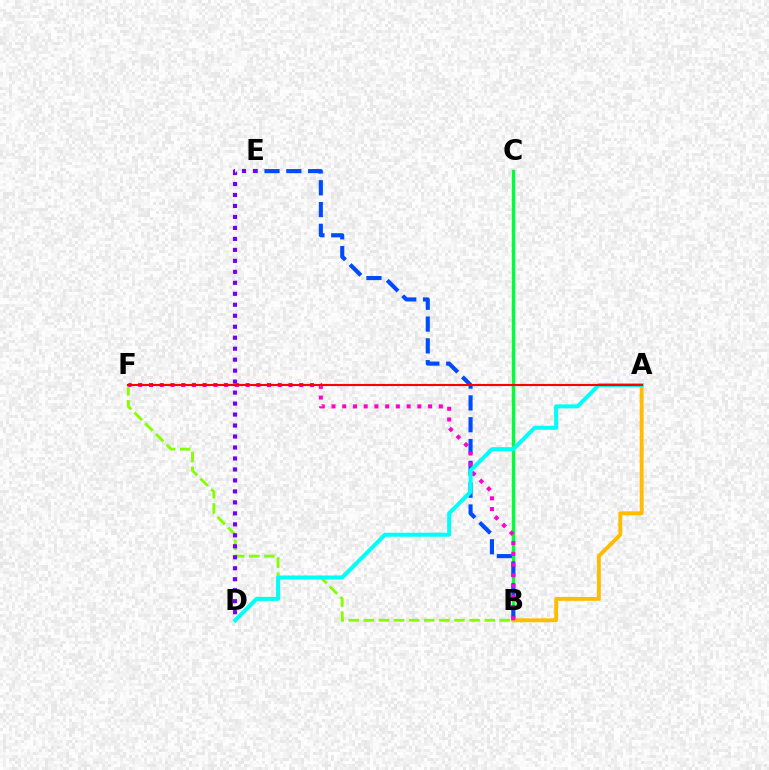{('B', 'C'): [{'color': '#00ff39', 'line_style': 'solid', 'thickness': 2.43}], ('B', 'E'): [{'color': '#004bff', 'line_style': 'dashed', 'thickness': 2.96}], ('A', 'B'): [{'color': '#ffbd00', 'line_style': 'solid', 'thickness': 2.8}], ('B', 'F'): [{'color': '#84ff00', 'line_style': 'dashed', 'thickness': 2.05}, {'color': '#ff00cf', 'line_style': 'dotted', 'thickness': 2.92}], ('D', 'E'): [{'color': '#7200ff', 'line_style': 'dotted', 'thickness': 2.98}], ('A', 'D'): [{'color': '#00fff6', 'line_style': 'solid', 'thickness': 2.9}], ('A', 'F'): [{'color': '#ff0000', 'line_style': 'solid', 'thickness': 1.53}]}